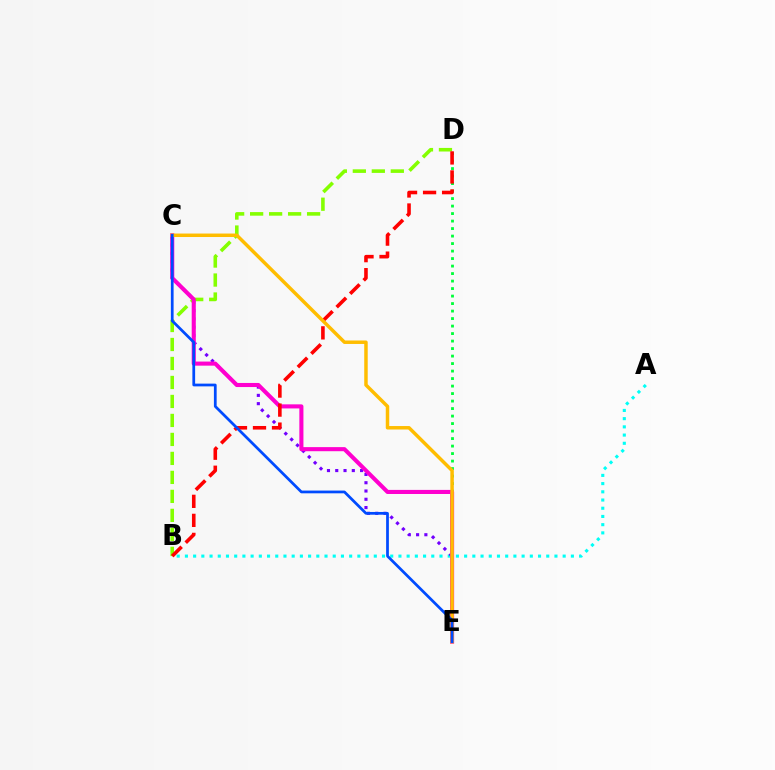{('B', 'D'): [{'color': '#84ff00', 'line_style': 'dashed', 'thickness': 2.58}, {'color': '#ff0000', 'line_style': 'dashed', 'thickness': 2.58}], ('A', 'B'): [{'color': '#00fff6', 'line_style': 'dotted', 'thickness': 2.23}], ('D', 'E'): [{'color': '#00ff39', 'line_style': 'dotted', 'thickness': 2.04}], ('C', 'E'): [{'color': '#7200ff', 'line_style': 'dotted', 'thickness': 2.25}, {'color': '#ff00cf', 'line_style': 'solid', 'thickness': 2.94}, {'color': '#ffbd00', 'line_style': 'solid', 'thickness': 2.5}, {'color': '#004bff', 'line_style': 'solid', 'thickness': 1.98}]}